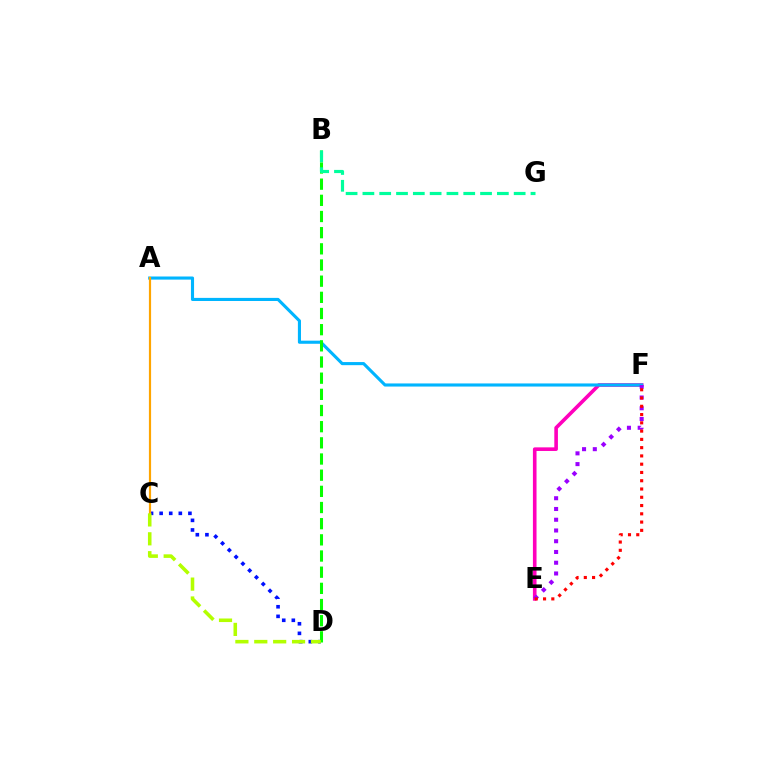{('C', 'D'): [{'color': '#0010ff', 'line_style': 'dotted', 'thickness': 2.61}, {'color': '#b3ff00', 'line_style': 'dashed', 'thickness': 2.57}], ('E', 'F'): [{'color': '#ff00bd', 'line_style': 'solid', 'thickness': 2.6}, {'color': '#9b00ff', 'line_style': 'dotted', 'thickness': 2.92}, {'color': '#ff0000', 'line_style': 'dotted', 'thickness': 2.25}], ('A', 'F'): [{'color': '#00b5ff', 'line_style': 'solid', 'thickness': 2.24}], ('B', 'D'): [{'color': '#08ff00', 'line_style': 'dashed', 'thickness': 2.2}], ('A', 'C'): [{'color': '#ffa500', 'line_style': 'solid', 'thickness': 1.58}], ('B', 'G'): [{'color': '#00ff9d', 'line_style': 'dashed', 'thickness': 2.28}]}